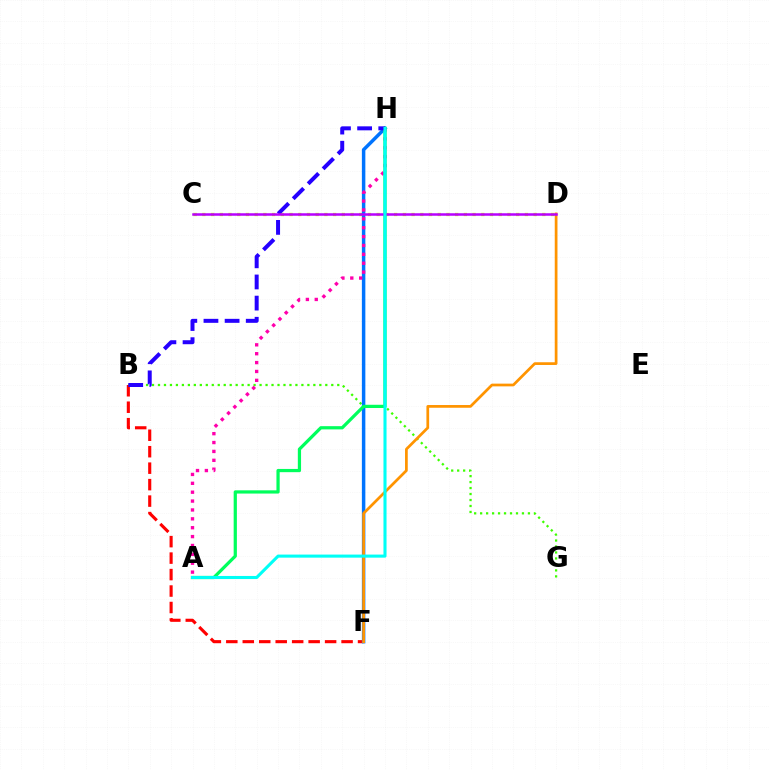{('B', 'G'): [{'color': '#3dff00', 'line_style': 'dotted', 'thickness': 1.62}], ('C', 'D'): [{'color': '#d1ff00', 'line_style': 'dotted', 'thickness': 2.37}, {'color': '#b900ff', 'line_style': 'solid', 'thickness': 1.81}], ('B', 'F'): [{'color': '#ff0000', 'line_style': 'dashed', 'thickness': 2.24}], ('F', 'H'): [{'color': '#0074ff', 'line_style': 'solid', 'thickness': 2.51}], ('A', 'H'): [{'color': '#ff00ac', 'line_style': 'dotted', 'thickness': 2.41}, {'color': '#00ff5c', 'line_style': 'solid', 'thickness': 2.32}, {'color': '#00fff6', 'line_style': 'solid', 'thickness': 2.21}], ('B', 'H'): [{'color': '#2500ff', 'line_style': 'dashed', 'thickness': 2.87}], ('D', 'F'): [{'color': '#ff9400', 'line_style': 'solid', 'thickness': 1.96}]}